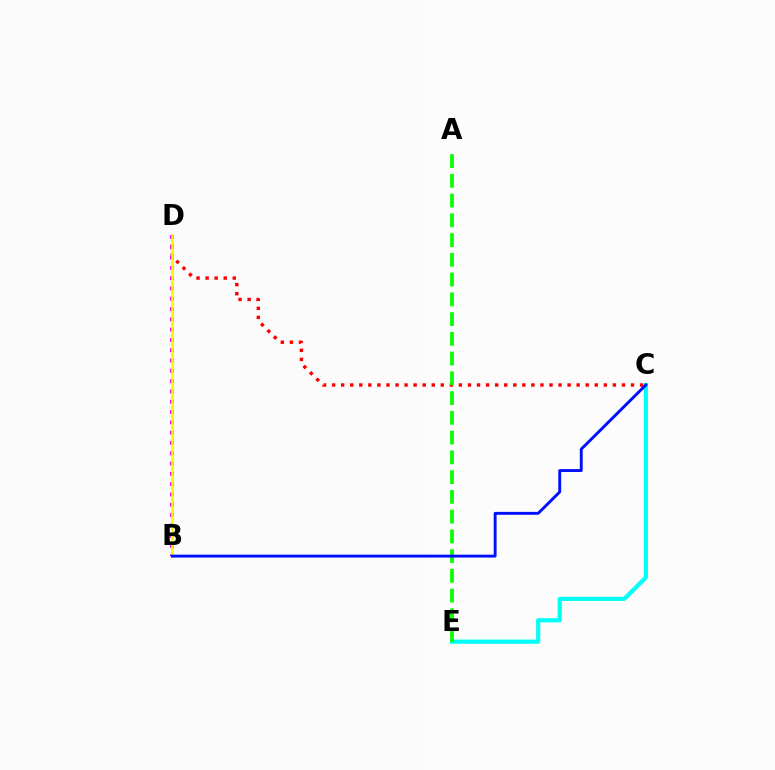{('C', 'D'): [{'color': '#ff0000', 'line_style': 'dotted', 'thickness': 2.46}], ('C', 'E'): [{'color': '#00fff6', 'line_style': 'solid', 'thickness': 3.0}], ('B', 'D'): [{'color': '#ee00ff', 'line_style': 'dotted', 'thickness': 2.8}, {'color': '#fcf500', 'line_style': 'solid', 'thickness': 1.83}], ('A', 'E'): [{'color': '#08ff00', 'line_style': 'dashed', 'thickness': 2.68}], ('B', 'C'): [{'color': '#0010ff', 'line_style': 'solid', 'thickness': 2.09}]}